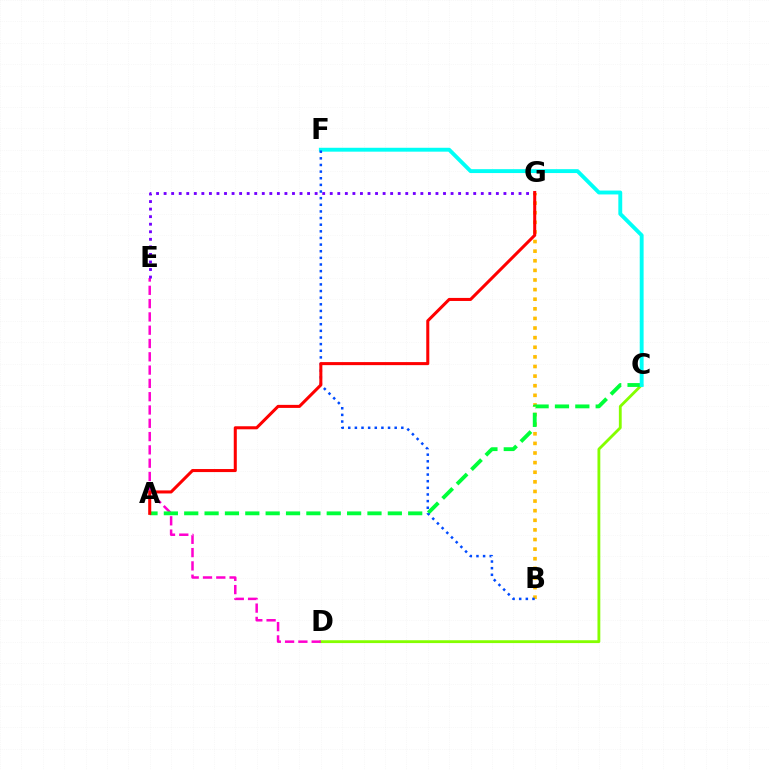{('B', 'G'): [{'color': '#ffbd00', 'line_style': 'dotted', 'thickness': 2.61}], ('C', 'D'): [{'color': '#84ff00', 'line_style': 'solid', 'thickness': 2.04}], ('D', 'E'): [{'color': '#ff00cf', 'line_style': 'dashed', 'thickness': 1.81}], ('A', 'C'): [{'color': '#00ff39', 'line_style': 'dashed', 'thickness': 2.77}], ('E', 'G'): [{'color': '#7200ff', 'line_style': 'dotted', 'thickness': 2.05}], ('C', 'F'): [{'color': '#00fff6', 'line_style': 'solid', 'thickness': 2.8}], ('B', 'F'): [{'color': '#004bff', 'line_style': 'dotted', 'thickness': 1.8}], ('A', 'G'): [{'color': '#ff0000', 'line_style': 'solid', 'thickness': 2.19}]}